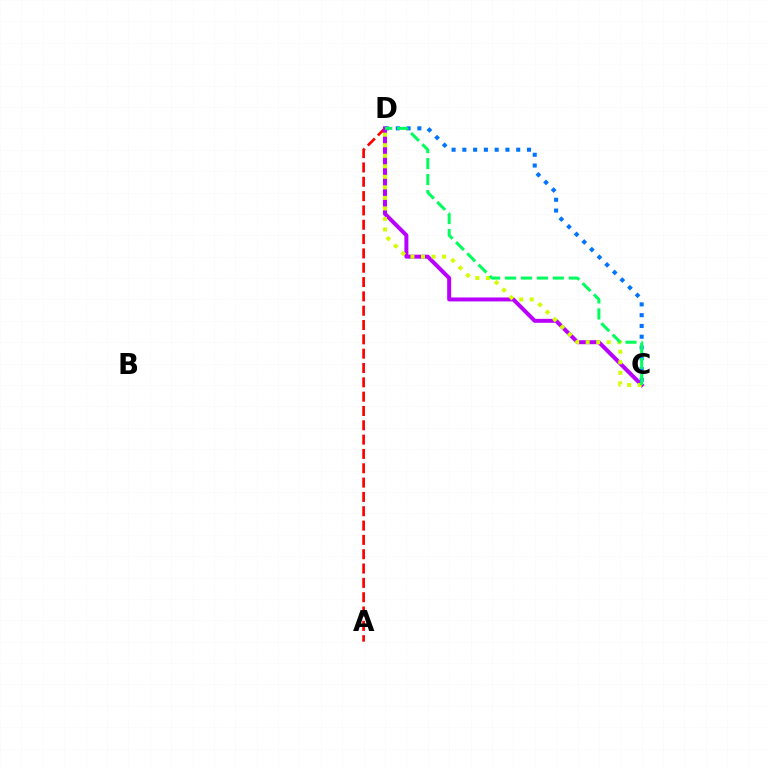{('A', 'D'): [{'color': '#ff0000', 'line_style': 'dashed', 'thickness': 1.95}], ('C', 'D'): [{'color': '#0074ff', 'line_style': 'dotted', 'thickness': 2.93}, {'color': '#b900ff', 'line_style': 'solid', 'thickness': 2.86}, {'color': '#d1ff00', 'line_style': 'dotted', 'thickness': 2.86}, {'color': '#00ff5c', 'line_style': 'dashed', 'thickness': 2.17}]}